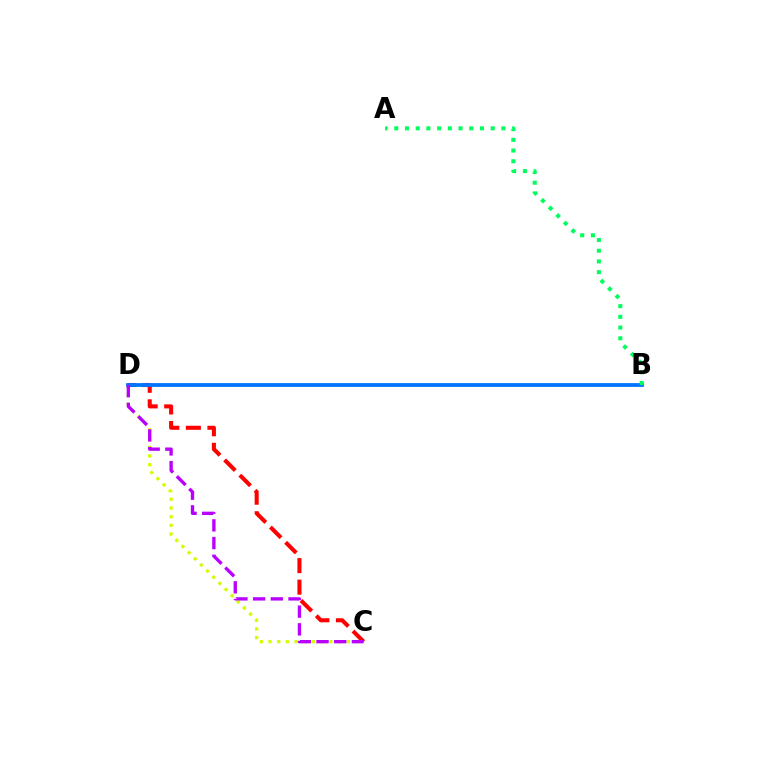{('C', 'D'): [{'color': '#d1ff00', 'line_style': 'dotted', 'thickness': 2.36}, {'color': '#ff0000', 'line_style': 'dashed', 'thickness': 2.93}, {'color': '#b900ff', 'line_style': 'dashed', 'thickness': 2.4}], ('B', 'D'): [{'color': '#0074ff', 'line_style': 'solid', 'thickness': 2.72}], ('A', 'B'): [{'color': '#00ff5c', 'line_style': 'dotted', 'thickness': 2.91}]}